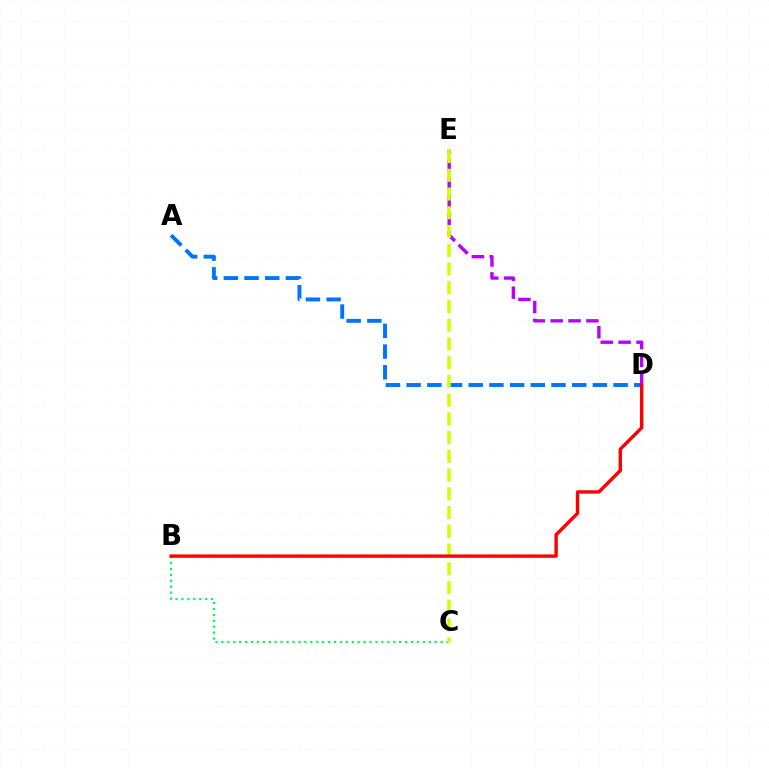{('D', 'E'): [{'color': '#b900ff', 'line_style': 'dashed', 'thickness': 2.43}], ('A', 'D'): [{'color': '#0074ff', 'line_style': 'dashed', 'thickness': 2.81}], ('B', 'C'): [{'color': '#00ff5c', 'line_style': 'dotted', 'thickness': 1.61}], ('C', 'E'): [{'color': '#d1ff00', 'line_style': 'dashed', 'thickness': 2.55}], ('B', 'D'): [{'color': '#ff0000', 'line_style': 'solid', 'thickness': 2.44}]}